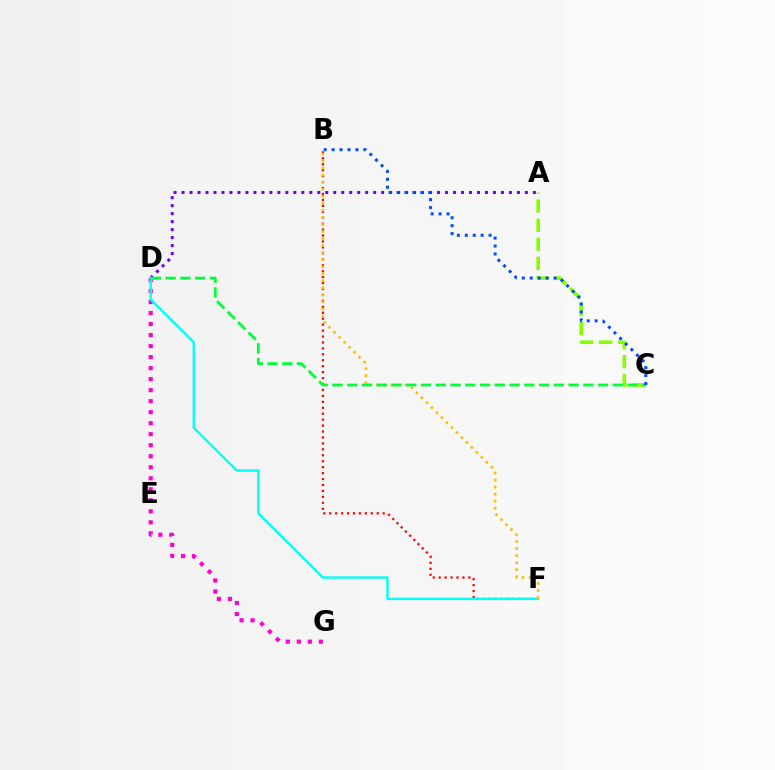{('A', 'D'): [{'color': '#7200ff', 'line_style': 'dotted', 'thickness': 2.17}], ('D', 'G'): [{'color': '#ff00cf', 'line_style': 'dotted', 'thickness': 2.99}], ('B', 'F'): [{'color': '#ff0000', 'line_style': 'dotted', 'thickness': 1.61}, {'color': '#ffbd00', 'line_style': 'dotted', 'thickness': 1.91}], ('D', 'F'): [{'color': '#00fff6', 'line_style': 'solid', 'thickness': 1.72}], ('A', 'C'): [{'color': '#84ff00', 'line_style': 'dashed', 'thickness': 2.59}], ('C', 'D'): [{'color': '#00ff39', 'line_style': 'dashed', 'thickness': 2.0}], ('B', 'C'): [{'color': '#004bff', 'line_style': 'dotted', 'thickness': 2.15}]}